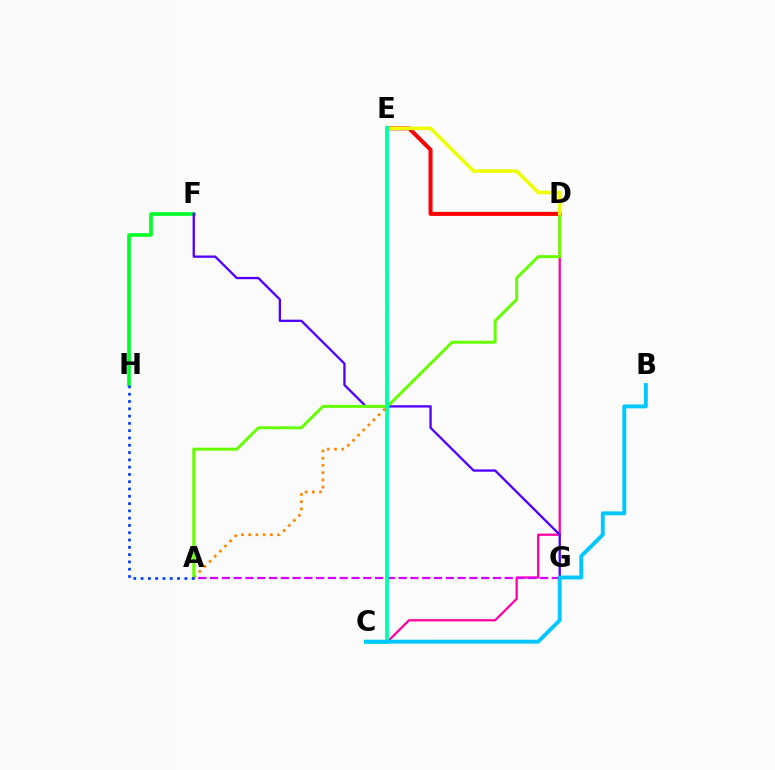{('A', 'E'): [{'color': '#ff8800', 'line_style': 'dotted', 'thickness': 1.96}], ('C', 'D'): [{'color': '#ff00a0', 'line_style': 'solid', 'thickness': 1.62}], ('F', 'H'): [{'color': '#00ff27', 'line_style': 'solid', 'thickness': 2.62}], ('F', 'G'): [{'color': '#4f00ff', 'line_style': 'solid', 'thickness': 1.67}], ('A', 'D'): [{'color': '#66ff00', 'line_style': 'solid', 'thickness': 2.14}], ('D', 'E'): [{'color': '#ff0000', 'line_style': 'solid', 'thickness': 2.9}, {'color': '#eeff00', 'line_style': 'solid', 'thickness': 2.57}], ('A', 'G'): [{'color': '#d600ff', 'line_style': 'dashed', 'thickness': 1.6}], ('A', 'H'): [{'color': '#003fff', 'line_style': 'dotted', 'thickness': 1.98}], ('C', 'E'): [{'color': '#00ffaf', 'line_style': 'solid', 'thickness': 2.73}], ('B', 'C'): [{'color': '#00c7ff', 'line_style': 'solid', 'thickness': 2.81}]}